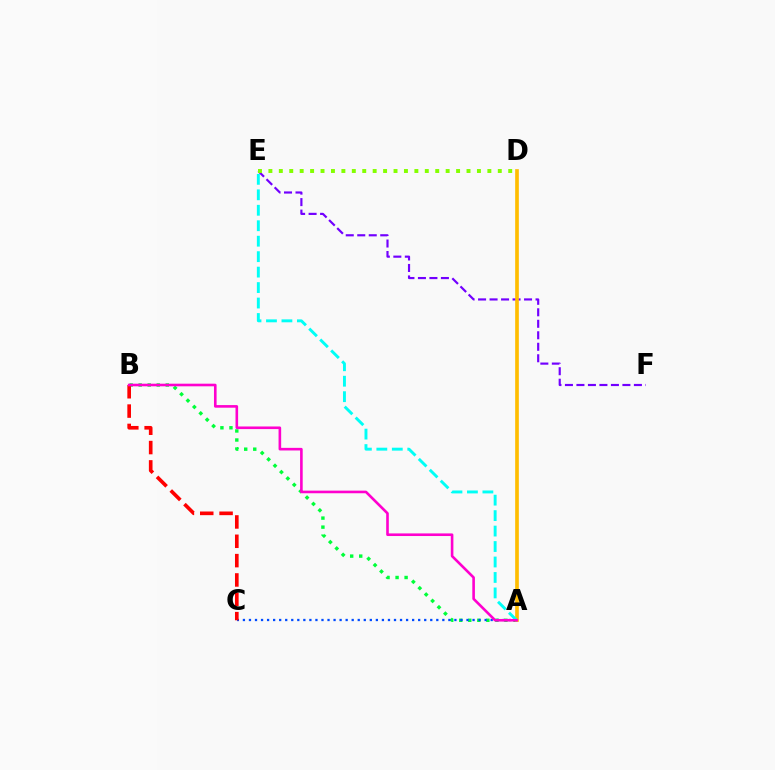{('E', 'F'): [{'color': '#7200ff', 'line_style': 'dashed', 'thickness': 1.56}], ('A', 'B'): [{'color': '#00ff39', 'line_style': 'dotted', 'thickness': 2.45}, {'color': '#ff00cf', 'line_style': 'solid', 'thickness': 1.88}], ('A', 'C'): [{'color': '#004bff', 'line_style': 'dotted', 'thickness': 1.64}], ('A', 'D'): [{'color': '#ffbd00', 'line_style': 'solid', 'thickness': 2.64}], ('A', 'E'): [{'color': '#00fff6', 'line_style': 'dashed', 'thickness': 2.1}], ('D', 'E'): [{'color': '#84ff00', 'line_style': 'dotted', 'thickness': 2.83}], ('B', 'C'): [{'color': '#ff0000', 'line_style': 'dashed', 'thickness': 2.63}]}